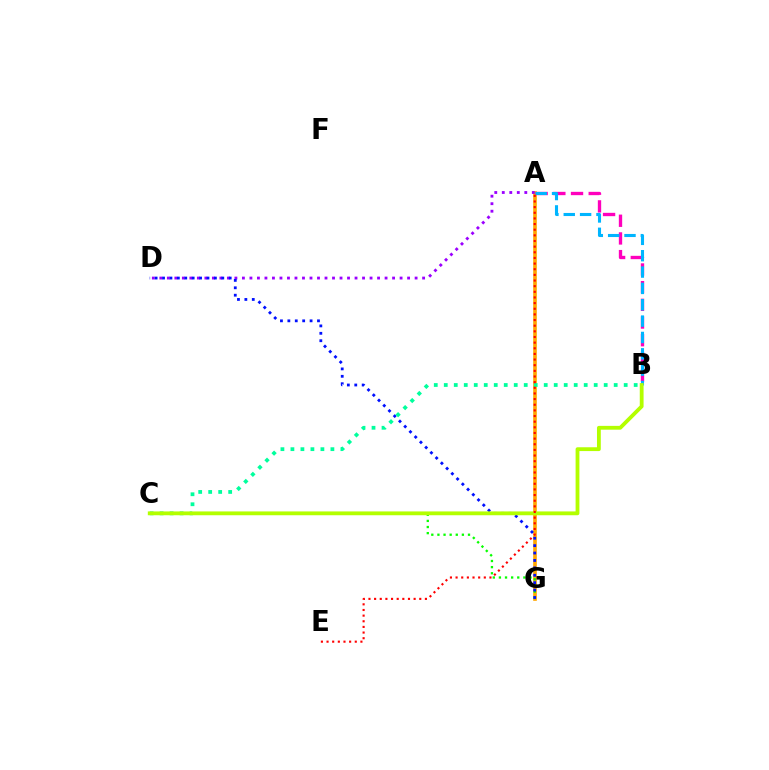{('A', 'G'): [{'color': '#ffa500', 'line_style': 'solid', 'thickness': 2.62}], ('A', 'D'): [{'color': '#9b00ff', 'line_style': 'dotted', 'thickness': 2.04}], ('C', 'G'): [{'color': '#08ff00', 'line_style': 'dotted', 'thickness': 1.66}], ('D', 'G'): [{'color': '#0010ff', 'line_style': 'dotted', 'thickness': 2.01}], ('A', 'B'): [{'color': '#ff00bd', 'line_style': 'dashed', 'thickness': 2.4}, {'color': '#00b5ff', 'line_style': 'dashed', 'thickness': 2.22}], ('B', 'C'): [{'color': '#00ff9d', 'line_style': 'dotted', 'thickness': 2.72}, {'color': '#b3ff00', 'line_style': 'solid', 'thickness': 2.75}], ('A', 'E'): [{'color': '#ff0000', 'line_style': 'dotted', 'thickness': 1.53}]}